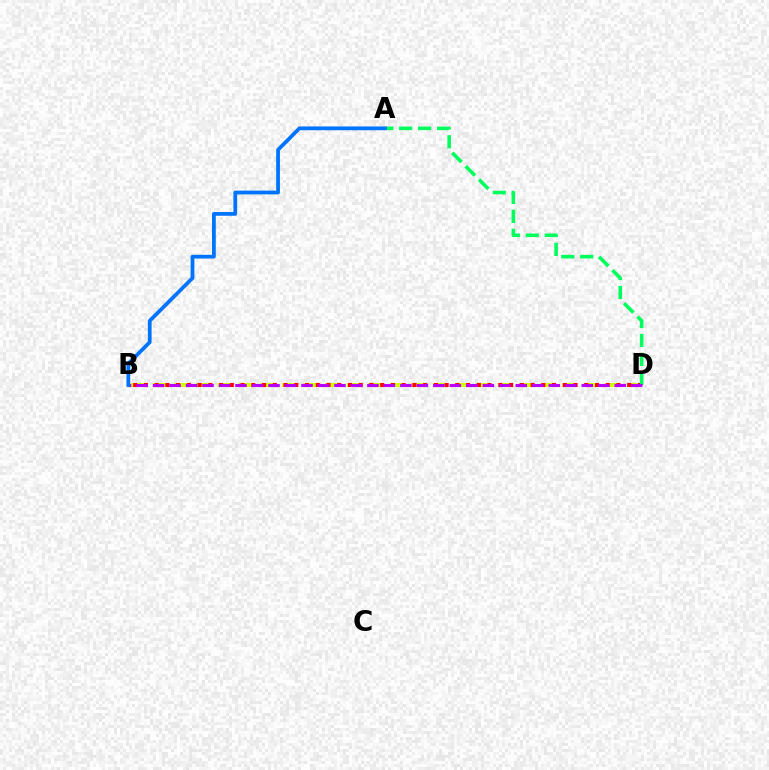{('B', 'D'): [{'color': '#d1ff00', 'line_style': 'dashed', 'thickness': 2.93}, {'color': '#ff0000', 'line_style': 'dotted', 'thickness': 2.92}, {'color': '#b900ff', 'line_style': 'dashed', 'thickness': 2.24}], ('A', 'D'): [{'color': '#00ff5c', 'line_style': 'dashed', 'thickness': 2.57}], ('A', 'B'): [{'color': '#0074ff', 'line_style': 'solid', 'thickness': 2.71}]}